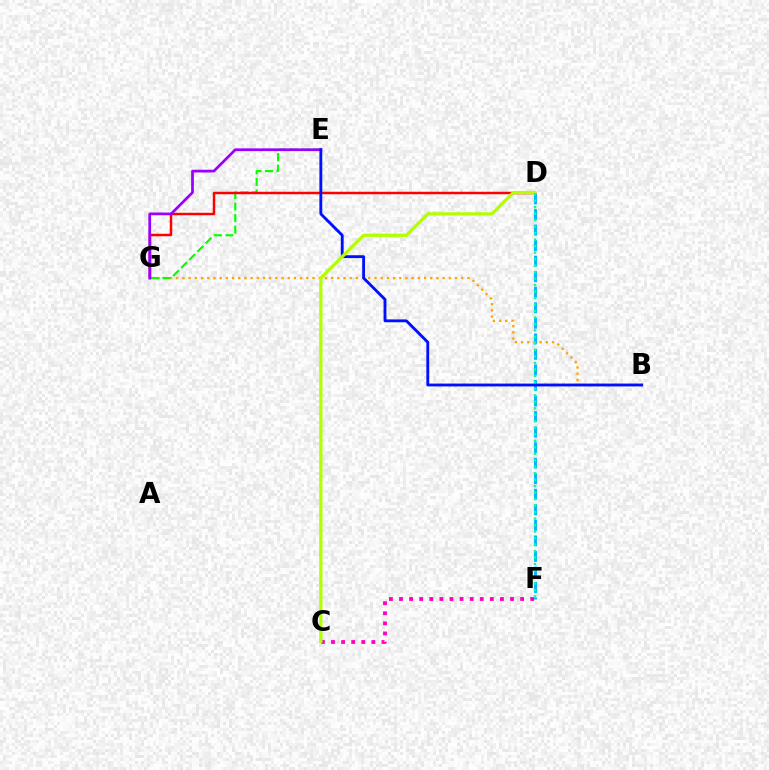{('D', 'F'): [{'color': '#00b5ff', 'line_style': 'dashed', 'thickness': 2.11}, {'color': '#00ff9d', 'line_style': 'dotted', 'thickness': 1.76}], ('C', 'F'): [{'color': '#ff00bd', 'line_style': 'dotted', 'thickness': 2.74}], ('B', 'G'): [{'color': '#ffa500', 'line_style': 'dotted', 'thickness': 1.68}], ('E', 'G'): [{'color': '#08ff00', 'line_style': 'dashed', 'thickness': 1.57}, {'color': '#9b00ff', 'line_style': 'solid', 'thickness': 1.98}], ('D', 'G'): [{'color': '#ff0000', 'line_style': 'solid', 'thickness': 1.8}], ('B', 'E'): [{'color': '#0010ff', 'line_style': 'solid', 'thickness': 2.06}], ('C', 'D'): [{'color': '#b3ff00', 'line_style': 'solid', 'thickness': 2.34}]}